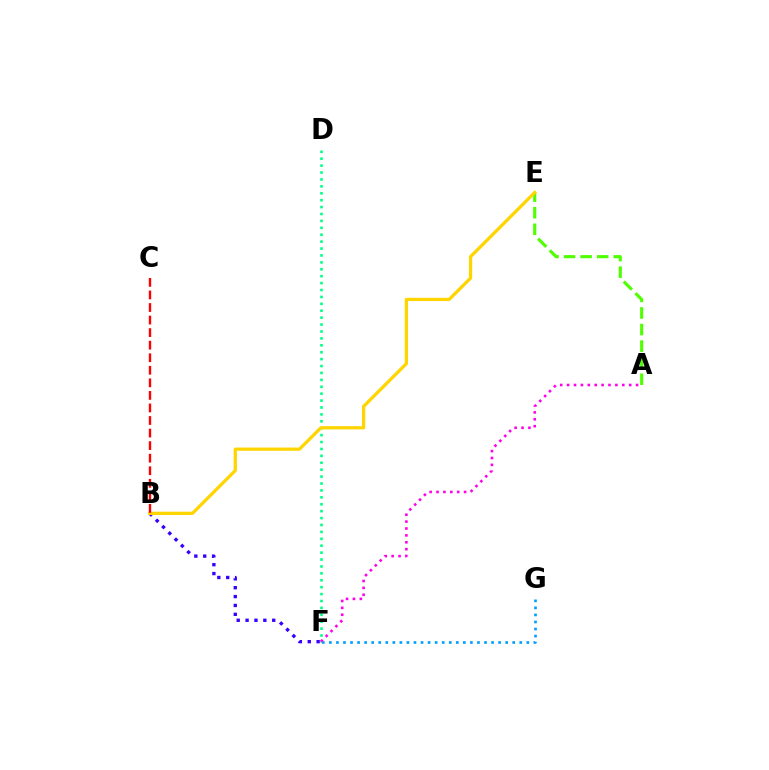{('A', 'E'): [{'color': '#4fff00', 'line_style': 'dashed', 'thickness': 2.25}], ('F', 'G'): [{'color': '#009eff', 'line_style': 'dotted', 'thickness': 1.92}], ('B', 'F'): [{'color': '#3700ff', 'line_style': 'dotted', 'thickness': 2.41}], ('D', 'F'): [{'color': '#00ff86', 'line_style': 'dotted', 'thickness': 1.88}], ('B', 'E'): [{'color': '#ffd500', 'line_style': 'solid', 'thickness': 2.33}], ('A', 'F'): [{'color': '#ff00ed', 'line_style': 'dotted', 'thickness': 1.87}], ('B', 'C'): [{'color': '#ff0000', 'line_style': 'dashed', 'thickness': 1.71}]}